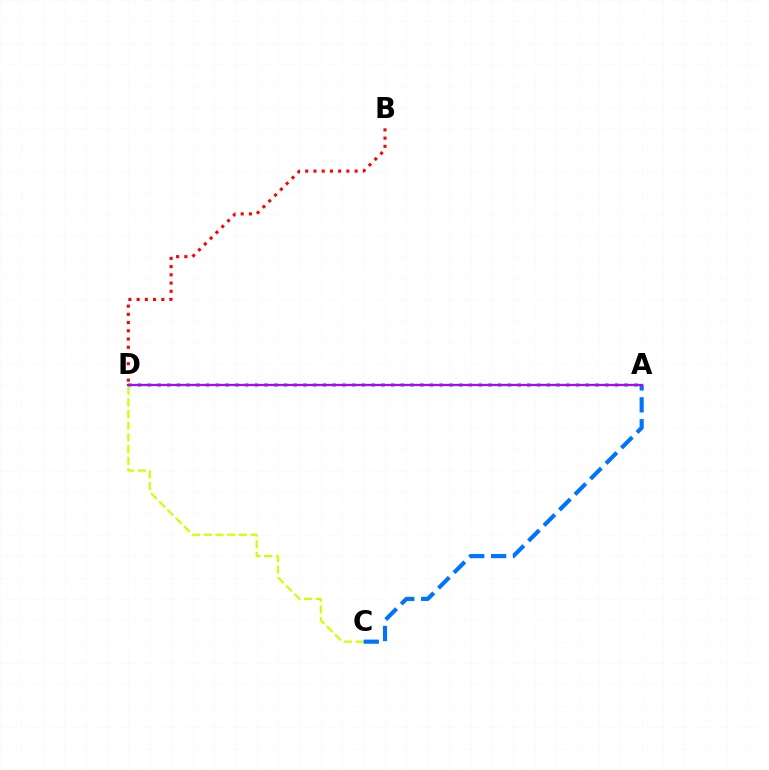{('B', 'D'): [{'color': '#ff0000', 'line_style': 'dotted', 'thickness': 2.24}], ('C', 'D'): [{'color': '#d1ff00', 'line_style': 'dashed', 'thickness': 1.59}], ('A', 'C'): [{'color': '#0074ff', 'line_style': 'dashed', 'thickness': 2.98}], ('A', 'D'): [{'color': '#00ff5c', 'line_style': 'dotted', 'thickness': 2.64}, {'color': '#b900ff', 'line_style': 'solid', 'thickness': 1.64}]}